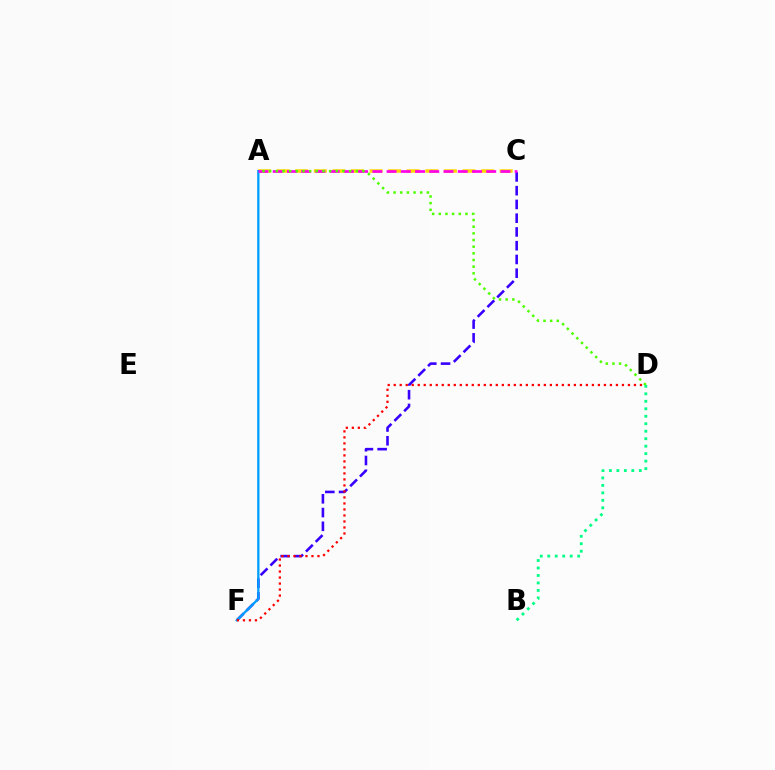{('A', 'C'): [{'color': '#ffd500', 'line_style': 'dashed', 'thickness': 2.53}, {'color': '#ff00ed', 'line_style': 'dashed', 'thickness': 1.93}], ('C', 'F'): [{'color': '#3700ff', 'line_style': 'dashed', 'thickness': 1.87}], ('A', 'F'): [{'color': '#009eff', 'line_style': 'solid', 'thickness': 1.67}], ('D', 'F'): [{'color': '#ff0000', 'line_style': 'dotted', 'thickness': 1.63}], ('A', 'D'): [{'color': '#4fff00', 'line_style': 'dotted', 'thickness': 1.81}], ('B', 'D'): [{'color': '#00ff86', 'line_style': 'dotted', 'thickness': 2.03}]}